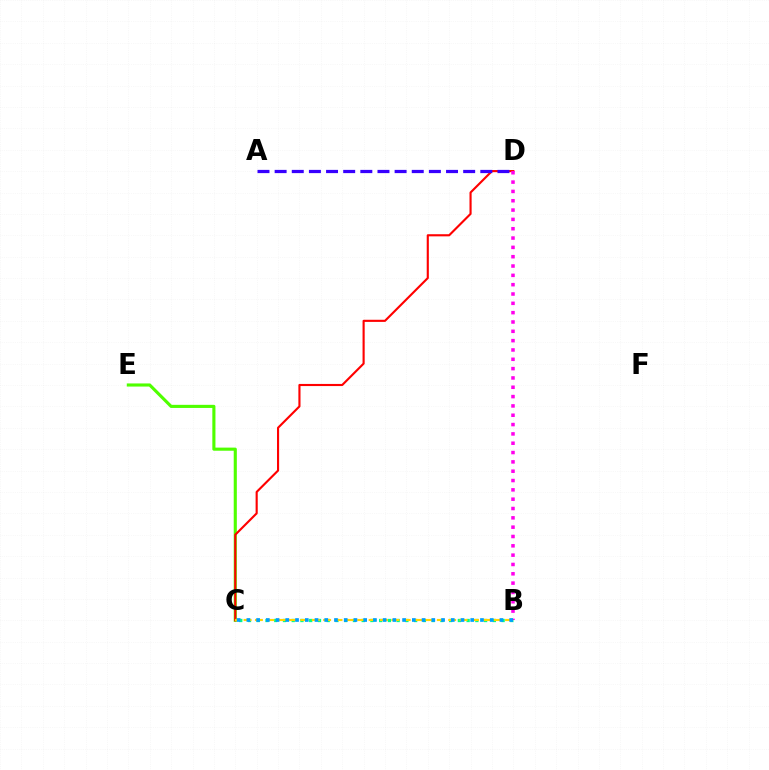{('B', 'C'): [{'color': '#00ff86', 'line_style': 'dotted', 'thickness': 2.38}, {'color': '#ffd500', 'line_style': 'dashed', 'thickness': 1.54}, {'color': '#009eff', 'line_style': 'dotted', 'thickness': 2.64}], ('C', 'E'): [{'color': '#4fff00', 'line_style': 'solid', 'thickness': 2.24}], ('C', 'D'): [{'color': '#ff0000', 'line_style': 'solid', 'thickness': 1.53}], ('B', 'D'): [{'color': '#ff00ed', 'line_style': 'dotted', 'thickness': 2.53}], ('A', 'D'): [{'color': '#3700ff', 'line_style': 'dashed', 'thickness': 2.33}]}